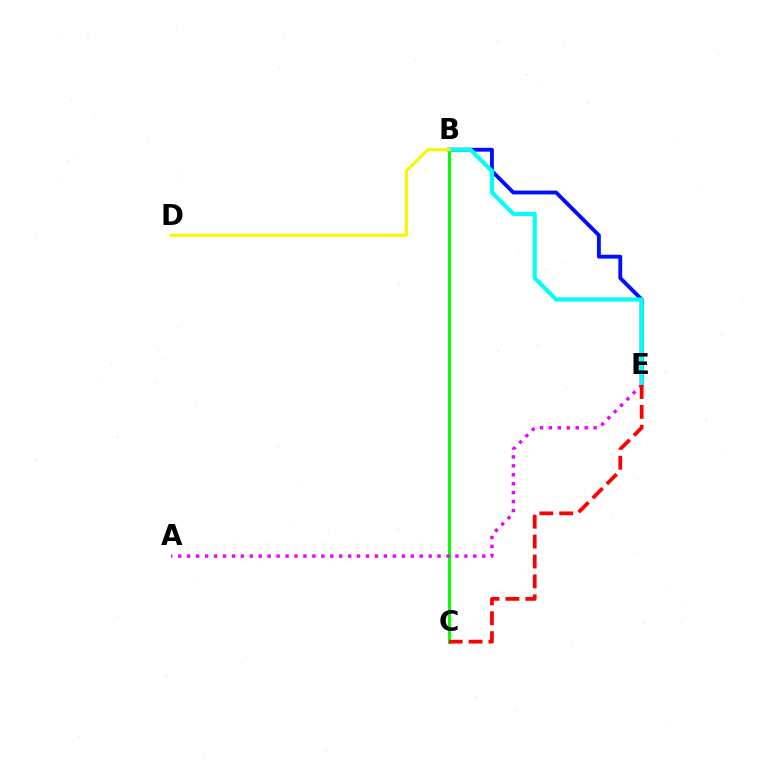{('B', 'C'): [{'color': '#08ff00', 'line_style': 'solid', 'thickness': 2.15}], ('B', 'E'): [{'color': '#0010ff', 'line_style': 'solid', 'thickness': 2.78}, {'color': '#00fff6', 'line_style': 'solid', 'thickness': 2.97}], ('A', 'E'): [{'color': '#ee00ff', 'line_style': 'dotted', 'thickness': 2.43}], ('C', 'E'): [{'color': '#ff0000', 'line_style': 'dashed', 'thickness': 2.7}], ('B', 'D'): [{'color': '#fcf500', 'line_style': 'solid', 'thickness': 2.2}]}